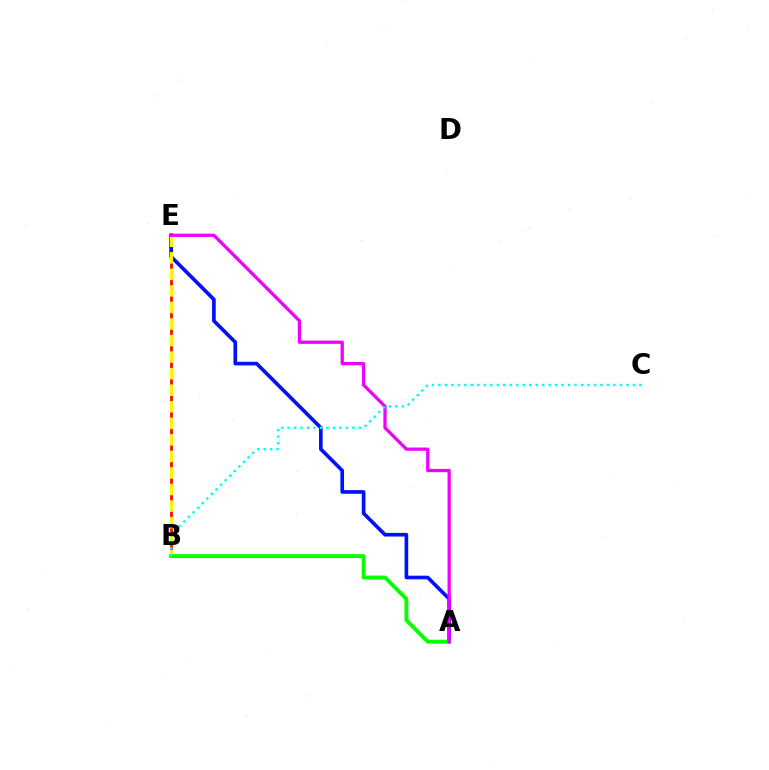{('B', 'E'): [{'color': '#ff0000', 'line_style': 'solid', 'thickness': 1.93}, {'color': '#fcf500', 'line_style': 'dashed', 'thickness': 2.25}], ('A', 'E'): [{'color': '#0010ff', 'line_style': 'solid', 'thickness': 2.62}, {'color': '#ee00ff', 'line_style': 'solid', 'thickness': 2.36}], ('A', 'B'): [{'color': '#08ff00', 'line_style': 'solid', 'thickness': 2.8}], ('B', 'C'): [{'color': '#00fff6', 'line_style': 'dotted', 'thickness': 1.76}]}